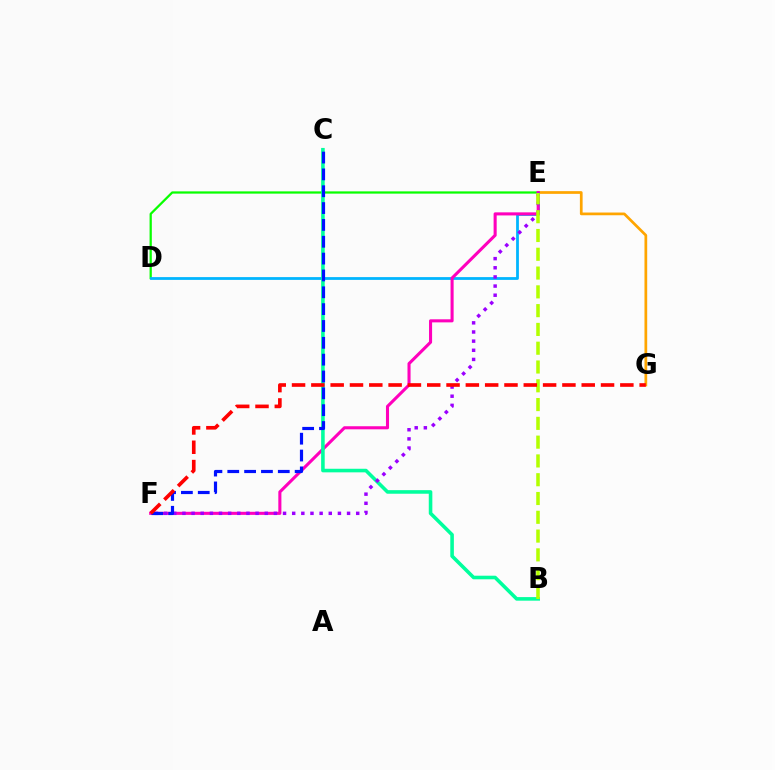{('E', 'G'): [{'color': '#ffa500', 'line_style': 'solid', 'thickness': 1.96}], ('D', 'E'): [{'color': '#08ff00', 'line_style': 'solid', 'thickness': 1.62}, {'color': '#00b5ff', 'line_style': 'solid', 'thickness': 2.0}], ('E', 'F'): [{'color': '#ff00bd', 'line_style': 'solid', 'thickness': 2.21}, {'color': '#9b00ff', 'line_style': 'dotted', 'thickness': 2.49}], ('B', 'C'): [{'color': '#00ff9d', 'line_style': 'solid', 'thickness': 2.57}], ('B', 'E'): [{'color': '#b3ff00', 'line_style': 'dashed', 'thickness': 2.55}], ('C', 'F'): [{'color': '#0010ff', 'line_style': 'dashed', 'thickness': 2.29}], ('F', 'G'): [{'color': '#ff0000', 'line_style': 'dashed', 'thickness': 2.62}]}